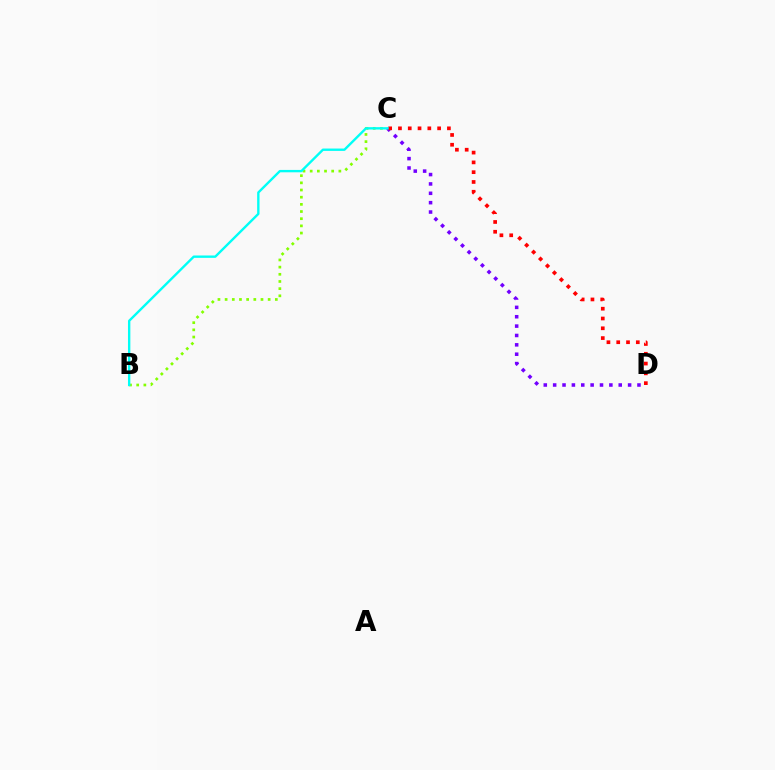{('B', 'C'): [{'color': '#84ff00', 'line_style': 'dotted', 'thickness': 1.95}, {'color': '#00fff6', 'line_style': 'solid', 'thickness': 1.71}], ('C', 'D'): [{'color': '#7200ff', 'line_style': 'dotted', 'thickness': 2.55}, {'color': '#ff0000', 'line_style': 'dotted', 'thickness': 2.66}]}